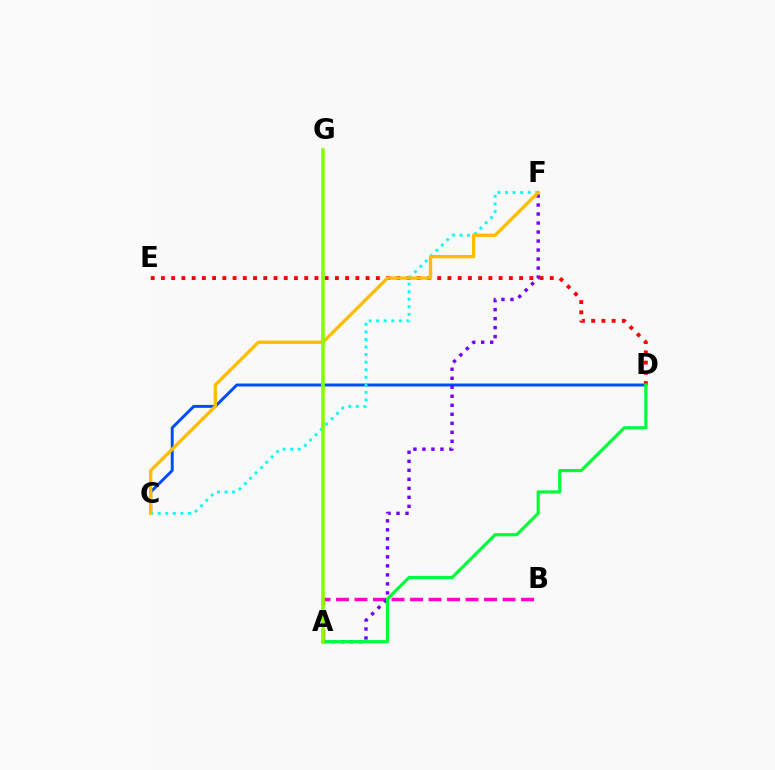{('A', 'B'): [{'color': '#ff00cf', 'line_style': 'dashed', 'thickness': 2.51}], ('C', 'D'): [{'color': '#004bff', 'line_style': 'solid', 'thickness': 2.11}], ('D', 'E'): [{'color': '#ff0000', 'line_style': 'dotted', 'thickness': 2.78}], ('C', 'F'): [{'color': '#00fff6', 'line_style': 'dotted', 'thickness': 2.06}, {'color': '#ffbd00', 'line_style': 'solid', 'thickness': 2.38}], ('A', 'F'): [{'color': '#7200ff', 'line_style': 'dotted', 'thickness': 2.45}], ('A', 'D'): [{'color': '#00ff39', 'line_style': 'solid', 'thickness': 2.29}], ('A', 'G'): [{'color': '#84ff00', 'line_style': 'solid', 'thickness': 2.61}]}